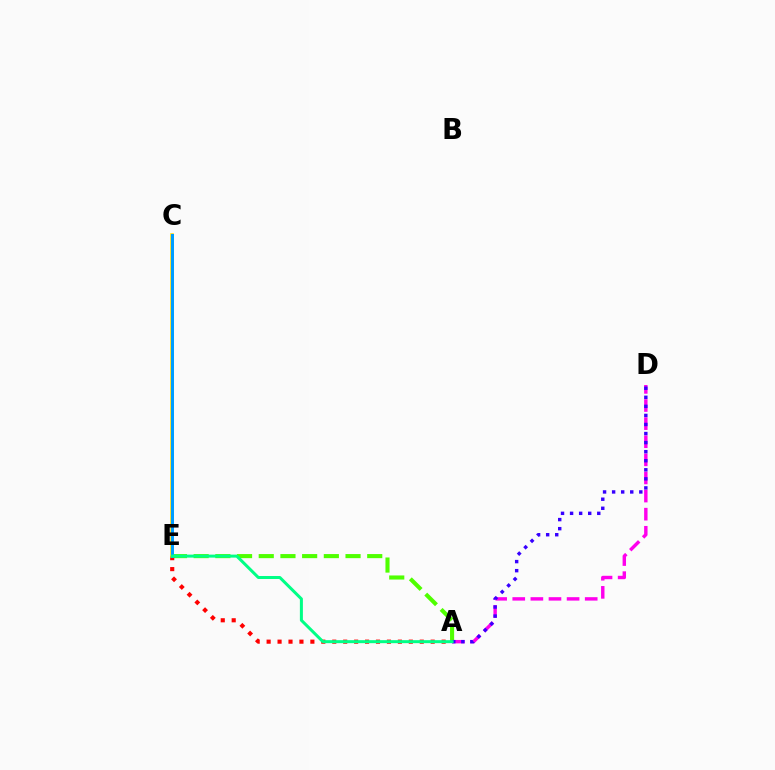{('A', 'E'): [{'color': '#4fff00', 'line_style': 'dashed', 'thickness': 2.95}, {'color': '#ff0000', 'line_style': 'dotted', 'thickness': 2.97}, {'color': '#00ff86', 'line_style': 'solid', 'thickness': 2.17}], ('A', 'D'): [{'color': '#ff00ed', 'line_style': 'dashed', 'thickness': 2.46}, {'color': '#3700ff', 'line_style': 'dotted', 'thickness': 2.46}], ('C', 'E'): [{'color': '#ffd500', 'line_style': 'solid', 'thickness': 2.55}, {'color': '#009eff', 'line_style': 'solid', 'thickness': 2.15}]}